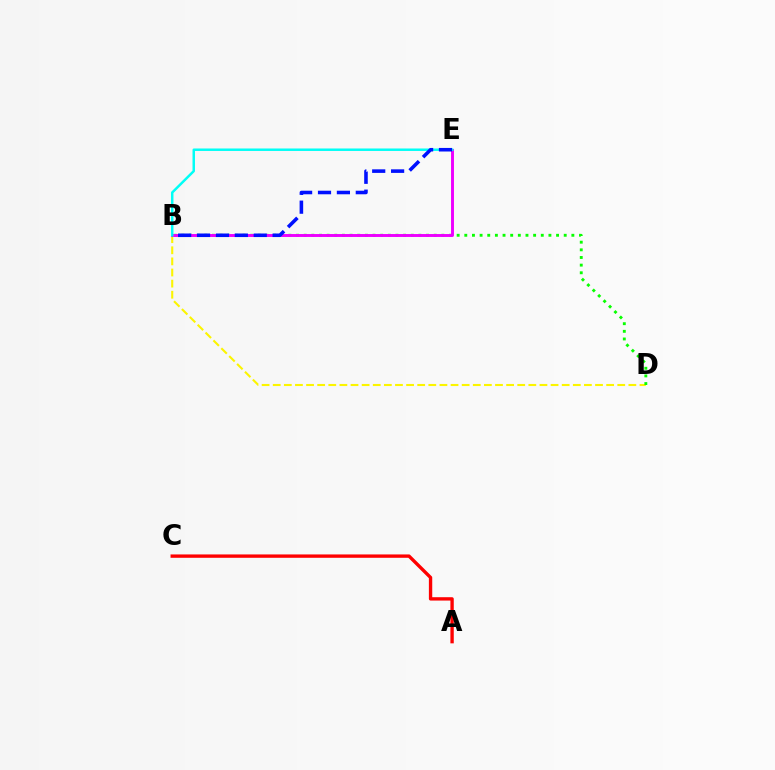{('B', 'D'): [{'color': '#fcf500', 'line_style': 'dashed', 'thickness': 1.51}, {'color': '#08ff00', 'line_style': 'dotted', 'thickness': 2.08}], ('B', 'E'): [{'color': '#ee00ff', 'line_style': 'solid', 'thickness': 2.11}, {'color': '#00fff6', 'line_style': 'solid', 'thickness': 1.78}, {'color': '#0010ff', 'line_style': 'dashed', 'thickness': 2.57}], ('A', 'C'): [{'color': '#ff0000', 'line_style': 'solid', 'thickness': 2.42}]}